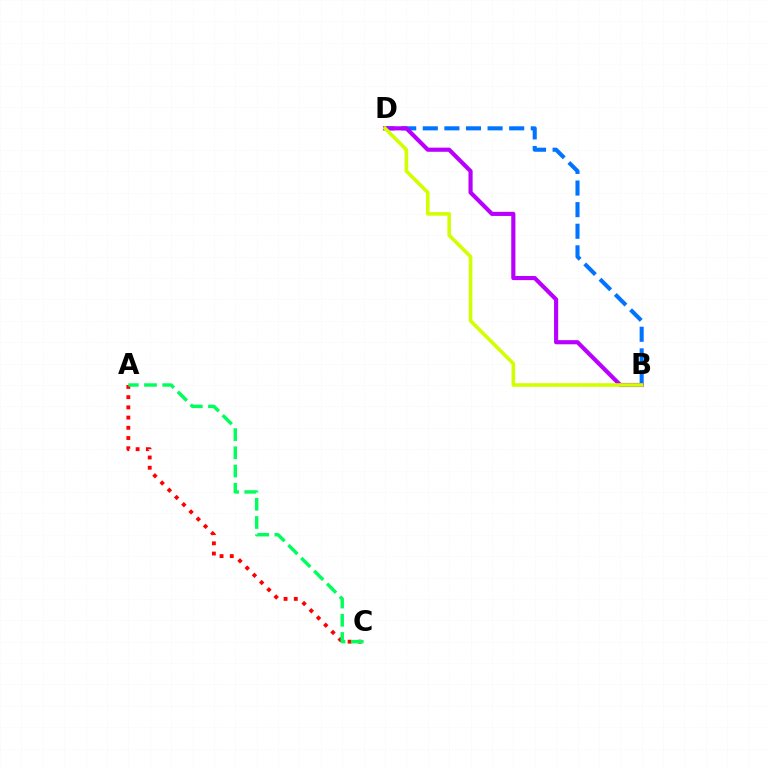{('A', 'C'): [{'color': '#ff0000', 'line_style': 'dotted', 'thickness': 2.78}, {'color': '#00ff5c', 'line_style': 'dashed', 'thickness': 2.47}], ('B', 'D'): [{'color': '#0074ff', 'line_style': 'dashed', 'thickness': 2.93}, {'color': '#b900ff', 'line_style': 'solid', 'thickness': 2.98}, {'color': '#d1ff00', 'line_style': 'solid', 'thickness': 2.58}]}